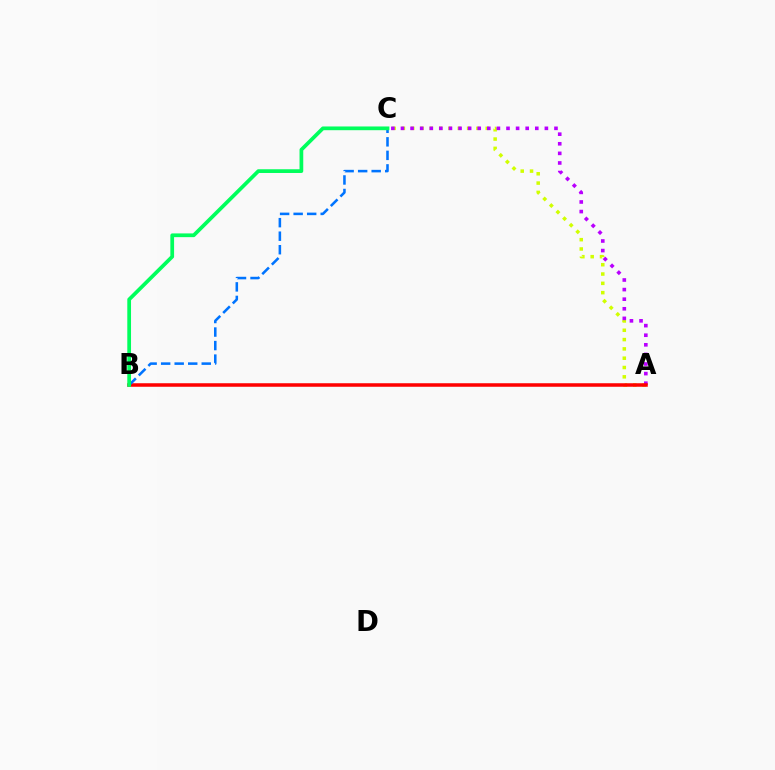{('A', 'C'): [{'color': '#d1ff00', 'line_style': 'dotted', 'thickness': 2.53}, {'color': '#b900ff', 'line_style': 'dotted', 'thickness': 2.61}], ('A', 'B'): [{'color': '#ff0000', 'line_style': 'solid', 'thickness': 2.54}], ('B', 'C'): [{'color': '#0074ff', 'line_style': 'dashed', 'thickness': 1.84}, {'color': '#00ff5c', 'line_style': 'solid', 'thickness': 2.69}]}